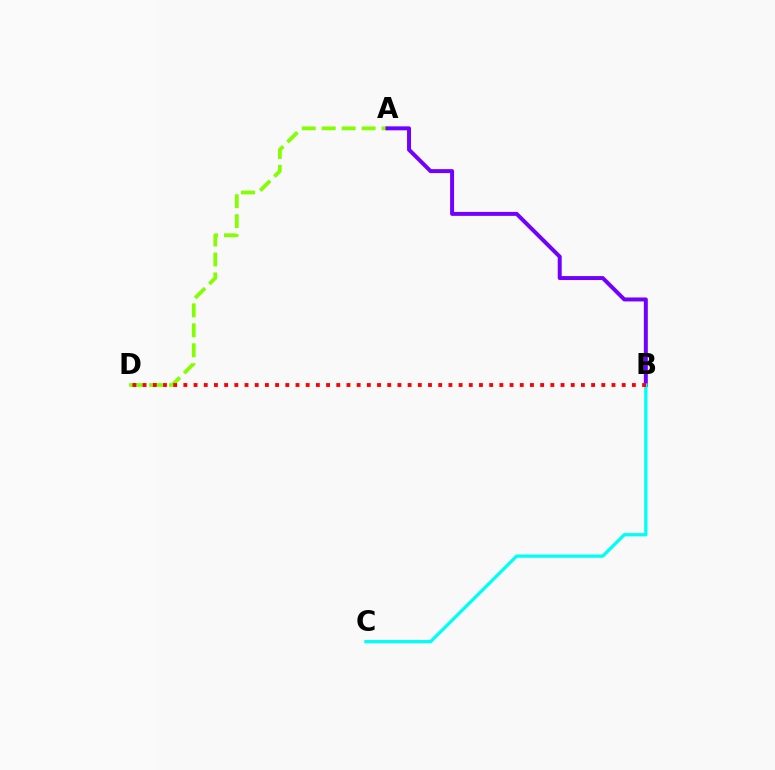{('A', 'D'): [{'color': '#84ff00', 'line_style': 'dashed', 'thickness': 2.71}], ('A', 'B'): [{'color': '#7200ff', 'line_style': 'solid', 'thickness': 2.86}], ('B', 'C'): [{'color': '#00fff6', 'line_style': 'solid', 'thickness': 2.37}], ('B', 'D'): [{'color': '#ff0000', 'line_style': 'dotted', 'thickness': 2.77}]}